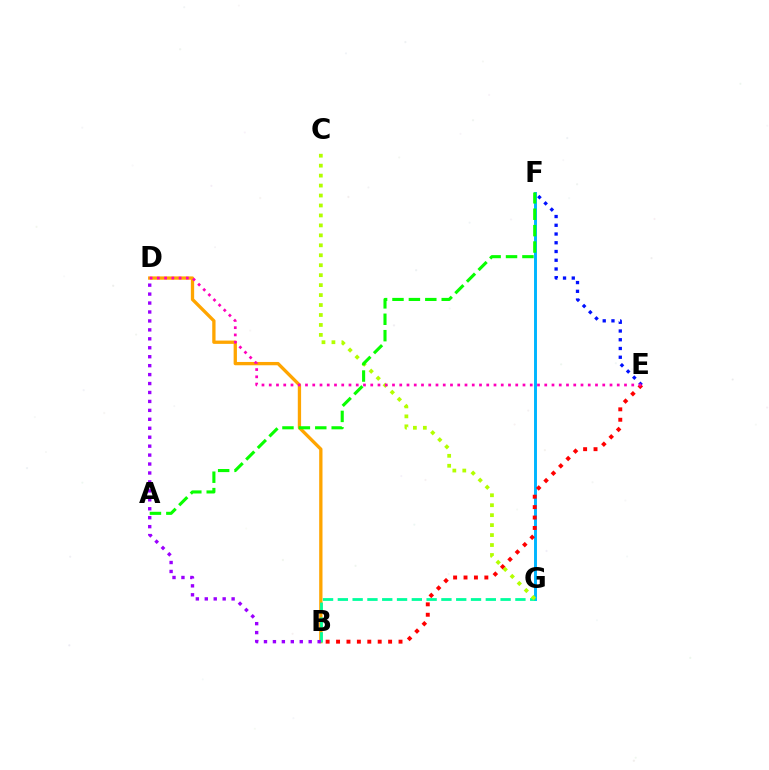{('E', 'F'): [{'color': '#0010ff', 'line_style': 'dotted', 'thickness': 2.38}], ('F', 'G'): [{'color': '#00b5ff', 'line_style': 'solid', 'thickness': 2.12}], ('B', 'D'): [{'color': '#ffa500', 'line_style': 'solid', 'thickness': 2.38}, {'color': '#9b00ff', 'line_style': 'dotted', 'thickness': 2.43}], ('B', 'G'): [{'color': '#00ff9d', 'line_style': 'dashed', 'thickness': 2.01}], ('B', 'E'): [{'color': '#ff0000', 'line_style': 'dotted', 'thickness': 2.83}], ('C', 'G'): [{'color': '#b3ff00', 'line_style': 'dotted', 'thickness': 2.71}], ('D', 'E'): [{'color': '#ff00bd', 'line_style': 'dotted', 'thickness': 1.97}], ('A', 'F'): [{'color': '#08ff00', 'line_style': 'dashed', 'thickness': 2.23}]}